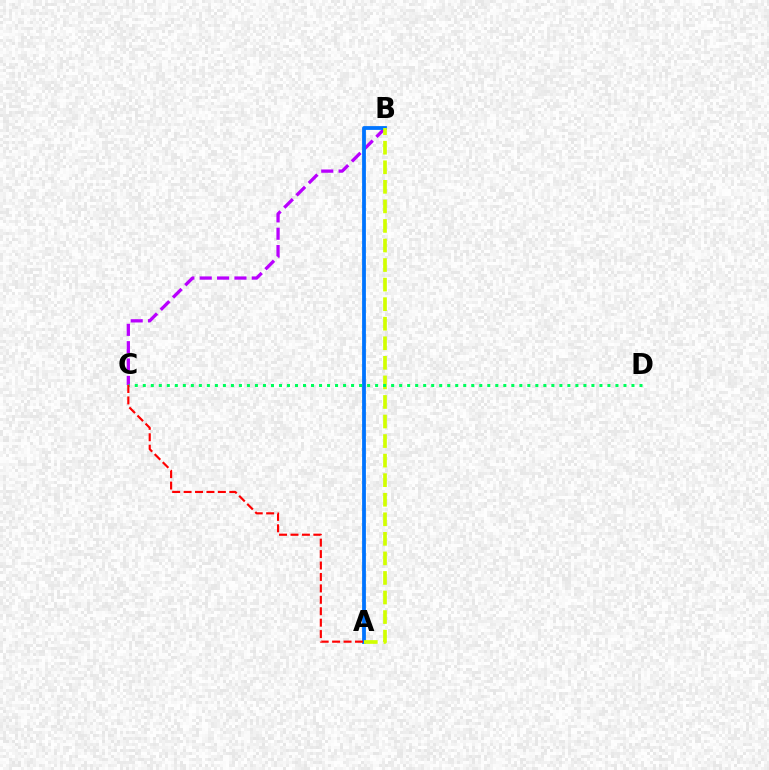{('B', 'C'): [{'color': '#b900ff', 'line_style': 'dashed', 'thickness': 2.36}], ('A', 'B'): [{'color': '#0074ff', 'line_style': 'solid', 'thickness': 2.73}, {'color': '#d1ff00', 'line_style': 'dashed', 'thickness': 2.66}], ('C', 'D'): [{'color': '#00ff5c', 'line_style': 'dotted', 'thickness': 2.18}], ('A', 'C'): [{'color': '#ff0000', 'line_style': 'dashed', 'thickness': 1.55}]}